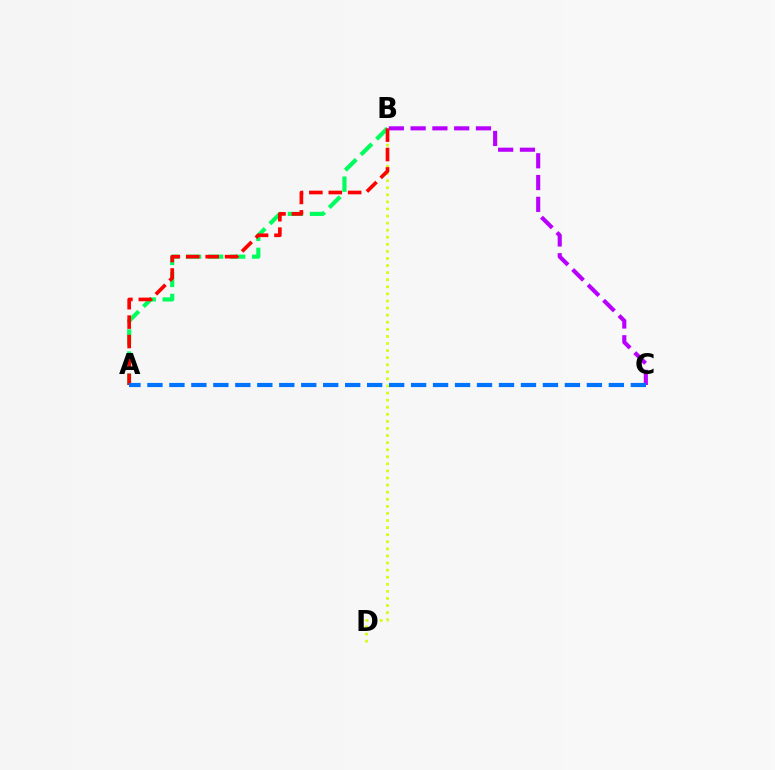{('B', 'C'): [{'color': '#b900ff', 'line_style': 'dashed', 'thickness': 2.96}], ('A', 'B'): [{'color': '#00ff5c', 'line_style': 'dashed', 'thickness': 2.99}, {'color': '#ff0000', 'line_style': 'dashed', 'thickness': 2.64}], ('B', 'D'): [{'color': '#d1ff00', 'line_style': 'dotted', 'thickness': 1.92}], ('A', 'C'): [{'color': '#0074ff', 'line_style': 'dashed', 'thickness': 2.98}]}